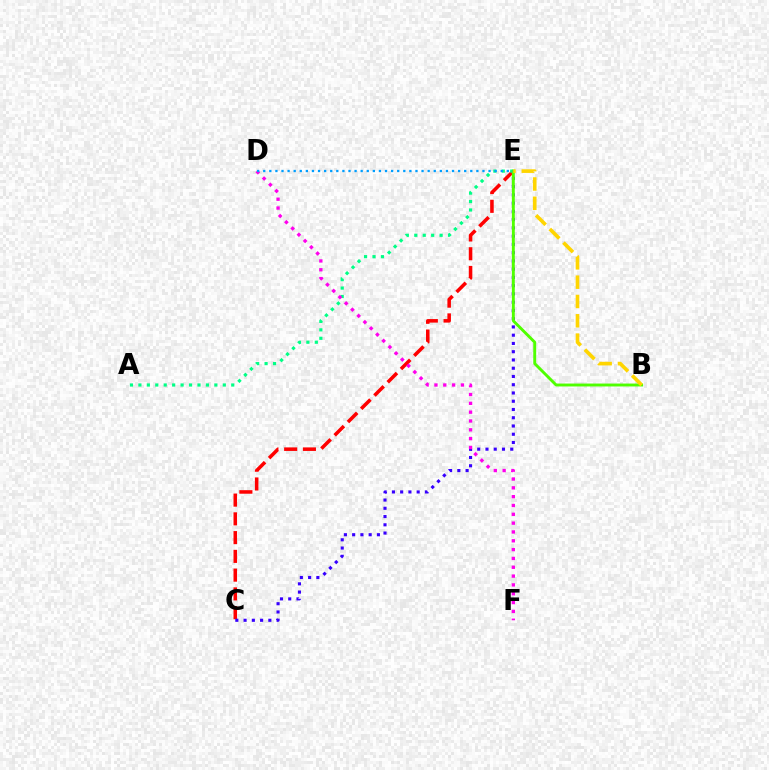{('C', 'E'): [{'color': '#ff0000', 'line_style': 'dashed', 'thickness': 2.55}, {'color': '#3700ff', 'line_style': 'dotted', 'thickness': 2.24}], ('A', 'E'): [{'color': '#00ff86', 'line_style': 'dotted', 'thickness': 2.29}], ('B', 'E'): [{'color': '#4fff00', 'line_style': 'solid', 'thickness': 2.09}, {'color': '#ffd500', 'line_style': 'dashed', 'thickness': 2.62}], ('D', 'F'): [{'color': '#ff00ed', 'line_style': 'dotted', 'thickness': 2.4}], ('D', 'E'): [{'color': '#009eff', 'line_style': 'dotted', 'thickness': 1.65}]}